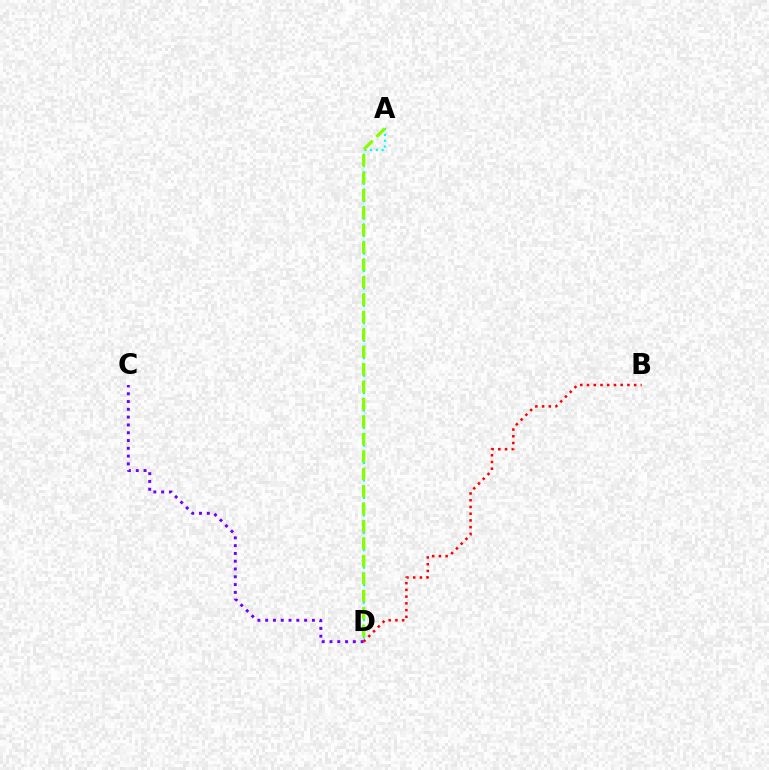{('C', 'D'): [{'color': '#7200ff', 'line_style': 'dotted', 'thickness': 2.12}], ('B', 'D'): [{'color': '#ff0000', 'line_style': 'dotted', 'thickness': 1.83}], ('A', 'D'): [{'color': '#00fff6', 'line_style': 'dotted', 'thickness': 1.58}, {'color': '#84ff00', 'line_style': 'dashed', 'thickness': 2.37}]}